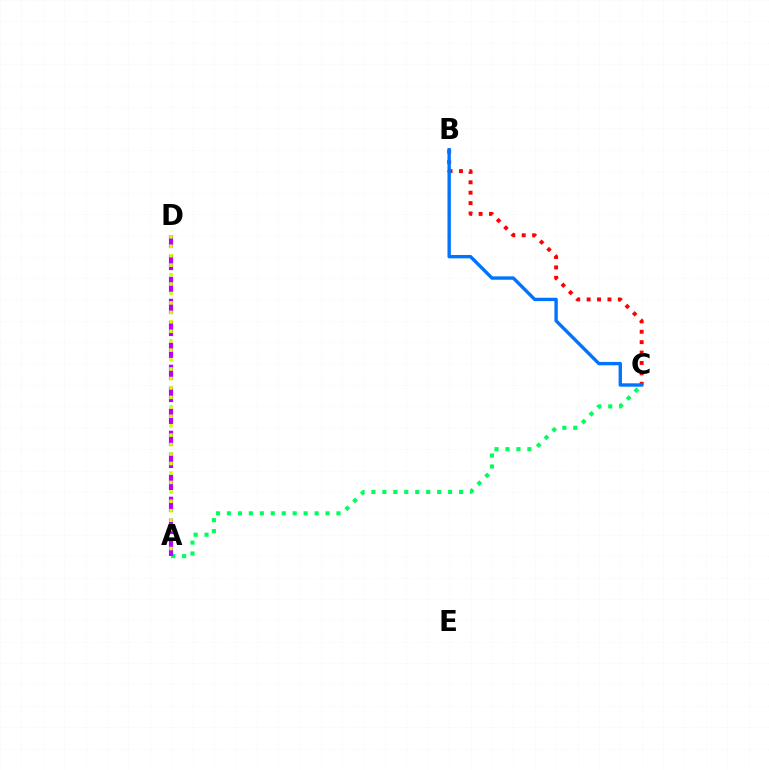{('A', 'C'): [{'color': '#00ff5c', 'line_style': 'dotted', 'thickness': 2.98}], ('A', 'D'): [{'color': '#b900ff', 'line_style': 'dashed', 'thickness': 2.99}, {'color': '#d1ff00', 'line_style': 'dotted', 'thickness': 2.57}], ('B', 'C'): [{'color': '#ff0000', 'line_style': 'dotted', 'thickness': 2.83}, {'color': '#0074ff', 'line_style': 'solid', 'thickness': 2.43}]}